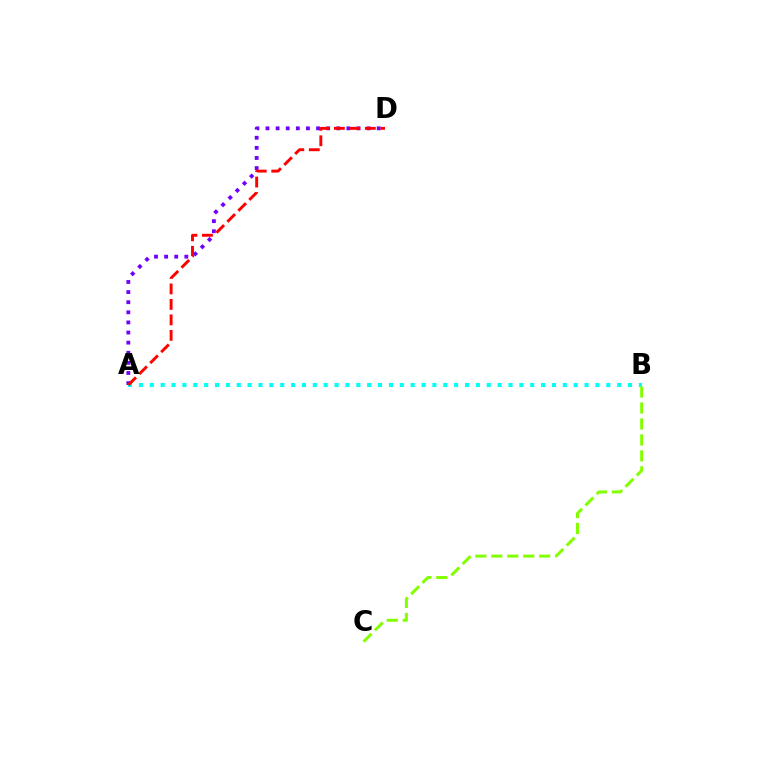{('A', 'D'): [{'color': '#7200ff', 'line_style': 'dotted', 'thickness': 2.75}, {'color': '#ff0000', 'line_style': 'dashed', 'thickness': 2.1}], ('A', 'B'): [{'color': '#00fff6', 'line_style': 'dotted', 'thickness': 2.95}], ('B', 'C'): [{'color': '#84ff00', 'line_style': 'dashed', 'thickness': 2.17}]}